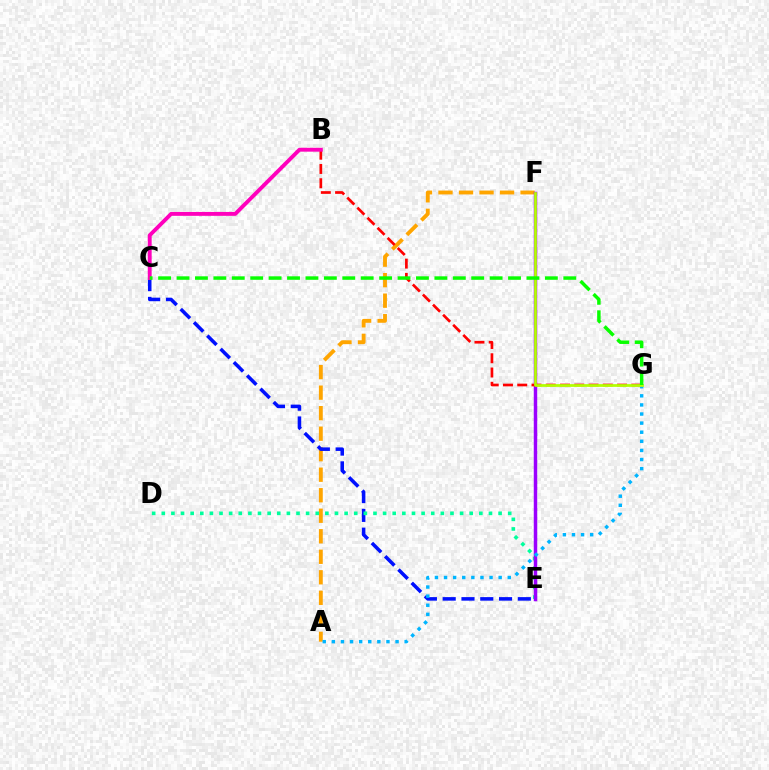{('A', 'F'): [{'color': '#ffa500', 'line_style': 'dashed', 'thickness': 2.79}], ('C', 'E'): [{'color': '#0010ff', 'line_style': 'dashed', 'thickness': 2.55}], ('D', 'E'): [{'color': '#00ff9d', 'line_style': 'dotted', 'thickness': 2.61}], ('E', 'F'): [{'color': '#9b00ff', 'line_style': 'solid', 'thickness': 2.5}], ('B', 'G'): [{'color': '#ff0000', 'line_style': 'dashed', 'thickness': 1.94}], ('A', 'G'): [{'color': '#00b5ff', 'line_style': 'dotted', 'thickness': 2.47}], ('B', 'C'): [{'color': '#ff00bd', 'line_style': 'solid', 'thickness': 2.8}], ('F', 'G'): [{'color': '#b3ff00', 'line_style': 'solid', 'thickness': 1.97}], ('C', 'G'): [{'color': '#08ff00', 'line_style': 'dashed', 'thickness': 2.5}]}